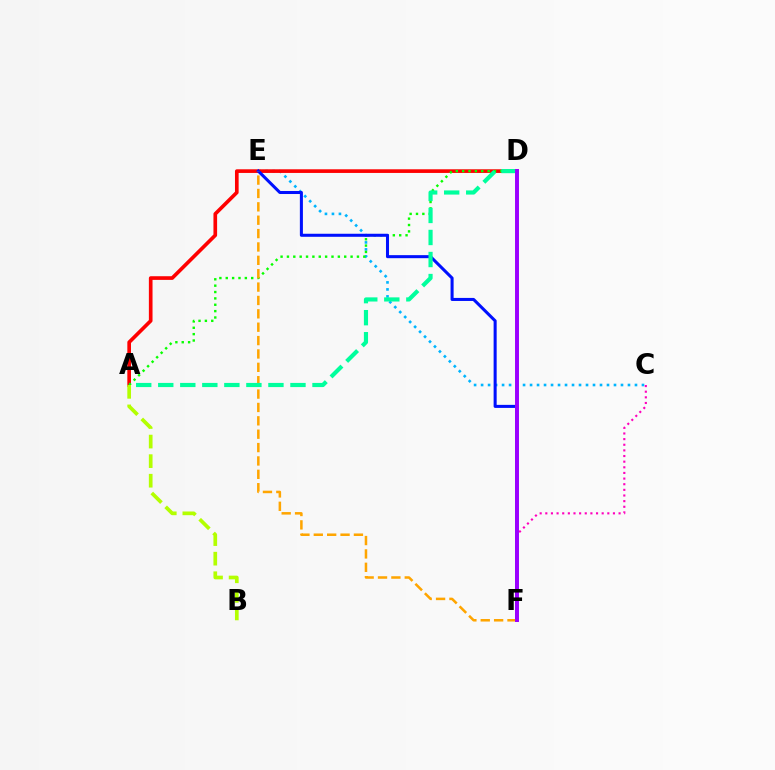{('C', 'E'): [{'color': '#00b5ff', 'line_style': 'dotted', 'thickness': 1.9}], ('C', 'F'): [{'color': '#ff00bd', 'line_style': 'dotted', 'thickness': 1.53}], ('A', 'D'): [{'color': '#ff0000', 'line_style': 'solid', 'thickness': 2.63}, {'color': '#08ff00', 'line_style': 'dotted', 'thickness': 1.73}, {'color': '#00ff9d', 'line_style': 'dashed', 'thickness': 2.99}], ('E', 'F'): [{'color': '#0010ff', 'line_style': 'solid', 'thickness': 2.19}, {'color': '#ffa500', 'line_style': 'dashed', 'thickness': 1.82}], ('A', 'B'): [{'color': '#b3ff00', 'line_style': 'dashed', 'thickness': 2.66}], ('D', 'F'): [{'color': '#9b00ff', 'line_style': 'solid', 'thickness': 2.84}]}